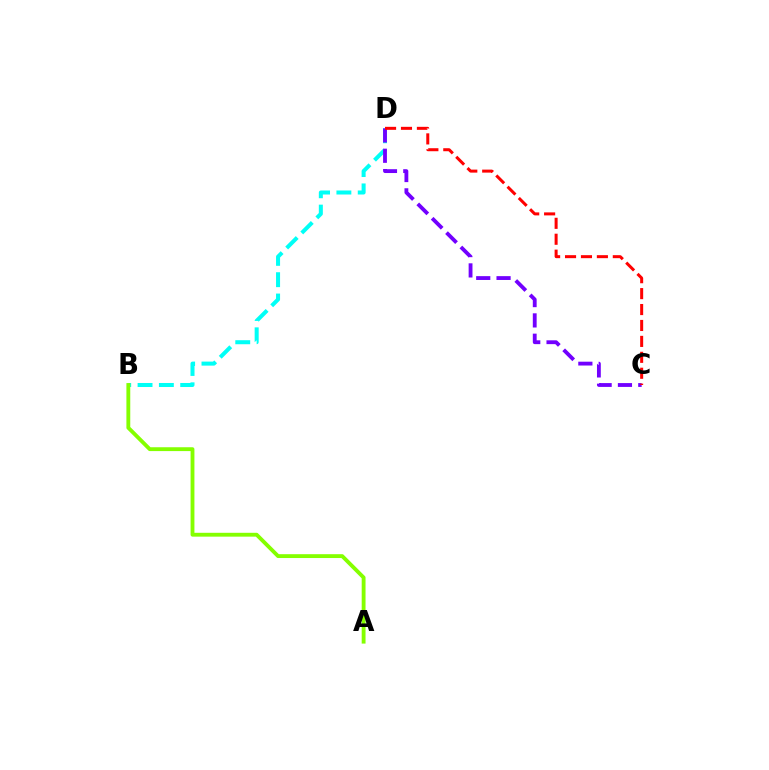{('B', 'D'): [{'color': '#00fff6', 'line_style': 'dashed', 'thickness': 2.9}], ('A', 'B'): [{'color': '#84ff00', 'line_style': 'solid', 'thickness': 2.77}], ('C', 'D'): [{'color': '#7200ff', 'line_style': 'dashed', 'thickness': 2.76}, {'color': '#ff0000', 'line_style': 'dashed', 'thickness': 2.16}]}